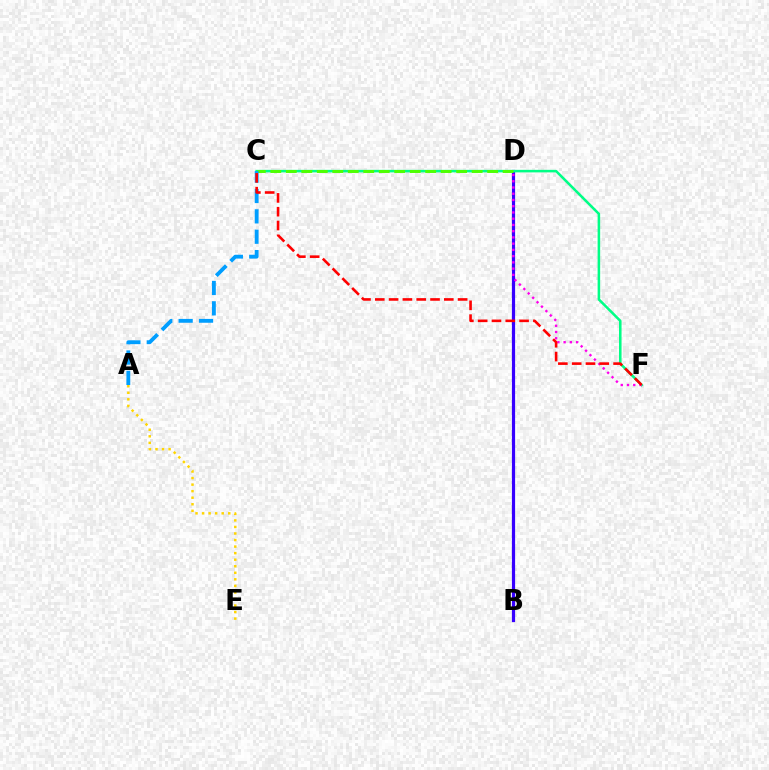{('B', 'D'): [{'color': '#3700ff', 'line_style': 'solid', 'thickness': 2.3}], ('A', 'E'): [{'color': '#ffd500', 'line_style': 'dotted', 'thickness': 1.78}], ('C', 'F'): [{'color': '#00ff86', 'line_style': 'solid', 'thickness': 1.83}, {'color': '#ff0000', 'line_style': 'dashed', 'thickness': 1.88}], ('C', 'D'): [{'color': '#4fff00', 'line_style': 'dashed', 'thickness': 2.1}], ('A', 'C'): [{'color': '#009eff', 'line_style': 'dashed', 'thickness': 2.77}], ('D', 'F'): [{'color': '#ff00ed', 'line_style': 'dotted', 'thickness': 1.7}]}